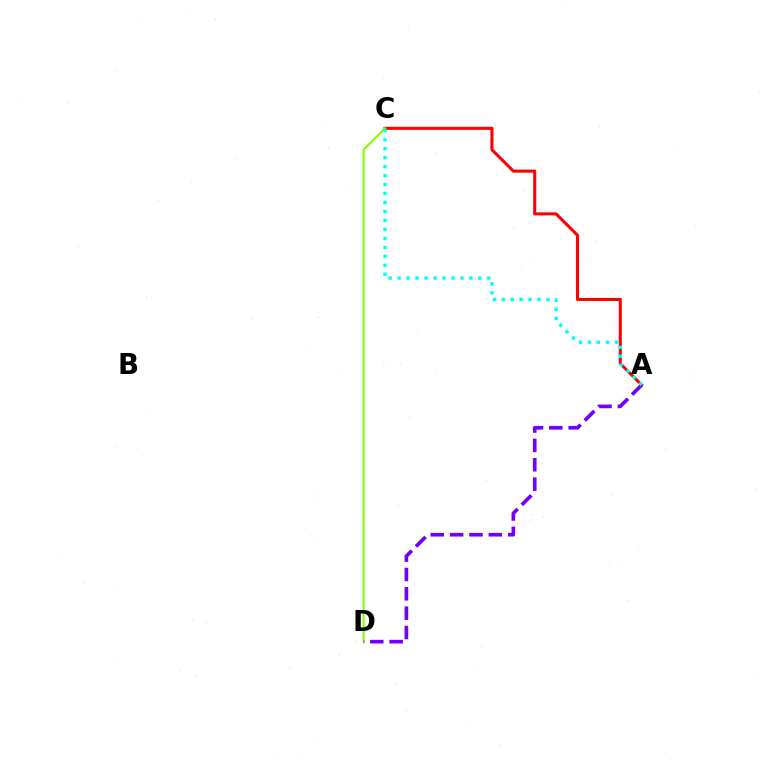{('A', 'C'): [{'color': '#ff0000', 'line_style': 'solid', 'thickness': 2.2}, {'color': '#00fff6', 'line_style': 'dotted', 'thickness': 2.44}], ('C', 'D'): [{'color': '#84ff00', 'line_style': 'solid', 'thickness': 1.53}], ('A', 'D'): [{'color': '#7200ff', 'line_style': 'dashed', 'thickness': 2.63}]}